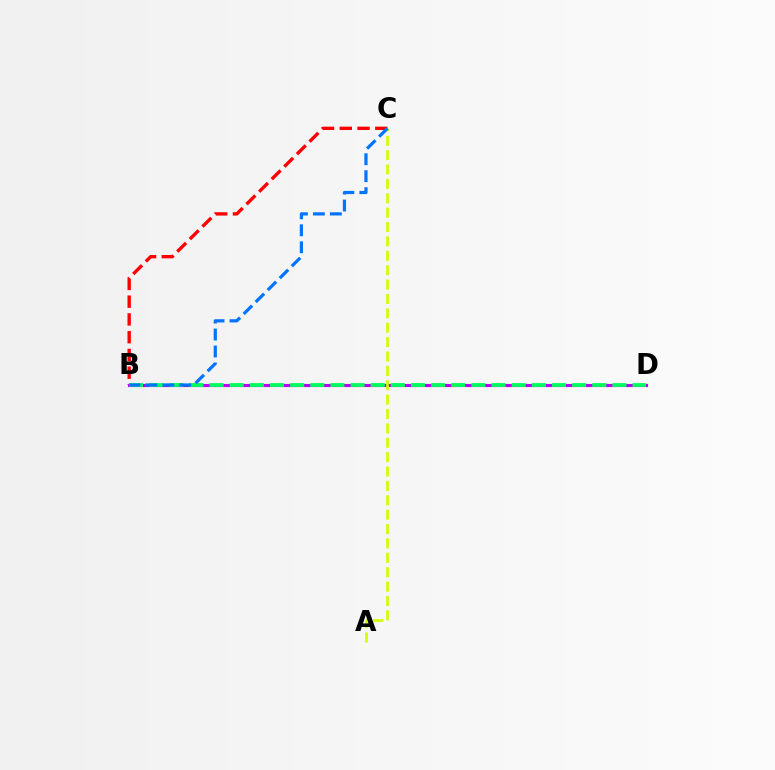{('B', 'C'): [{'color': '#ff0000', 'line_style': 'dashed', 'thickness': 2.41}, {'color': '#0074ff', 'line_style': 'dashed', 'thickness': 2.3}], ('B', 'D'): [{'color': '#b900ff', 'line_style': 'solid', 'thickness': 2.24}, {'color': '#00ff5c', 'line_style': 'dashed', 'thickness': 2.74}], ('A', 'C'): [{'color': '#d1ff00', 'line_style': 'dashed', 'thickness': 1.95}]}